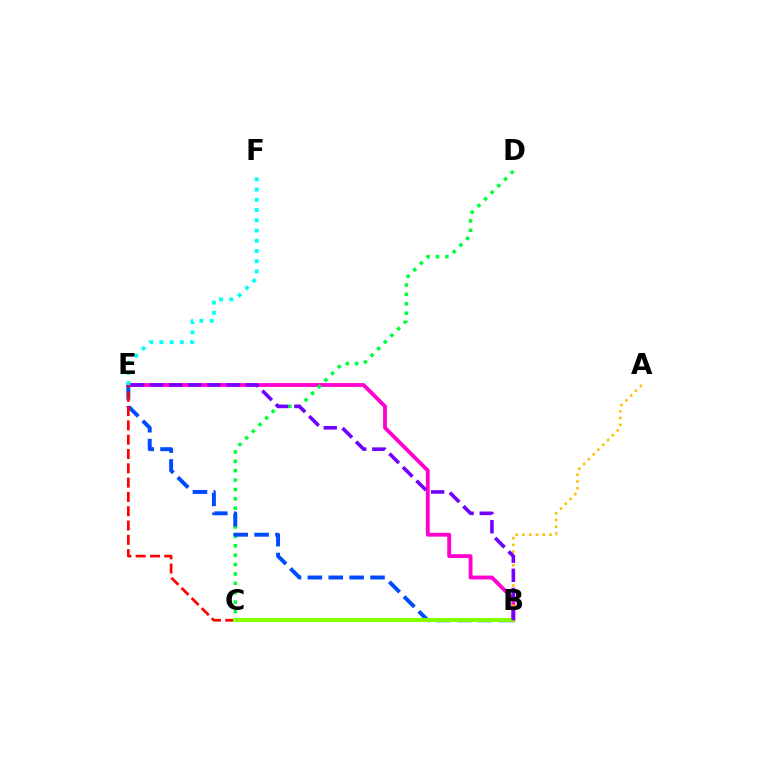{('B', 'E'): [{'color': '#ff00cf', 'line_style': 'solid', 'thickness': 2.76}, {'color': '#004bff', 'line_style': 'dashed', 'thickness': 2.84}, {'color': '#7200ff', 'line_style': 'dashed', 'thickness': 2.6}], ('C', 'D'): [{'color': '#00ff39', 'line_style': 'dotted', 'thickness': 2.55}], ('C', 'E'): [{'color': '#ff0000', 'line_style': 'dashed', 'thickness': 1.94}], ('A', 'B'): [{'color': '#ffbd00', 'line_style': 'dotted', 'thickness': 1.84}], ('E', 'F'): [{'color': '#00fff6', 'line_style': 'dotted', 'thickness': 2.78}], ('B', 'C'): [{'color': '#84ff00', 'line_style': 'solid', 'thickness': 2.89}]}